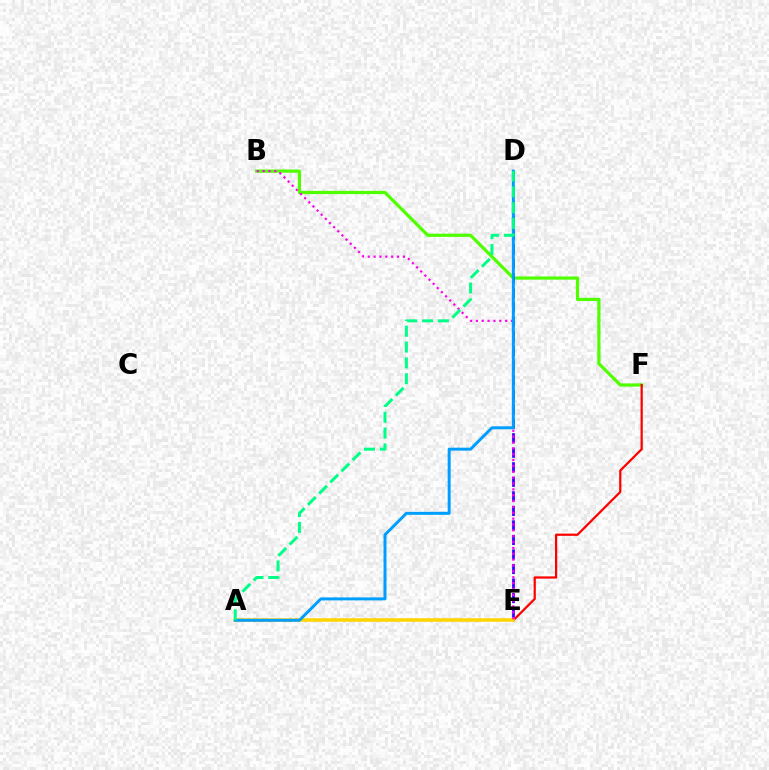{('B', 'F'): [{'color': '#4fff00', 'line_style': 'solid', 'thickness': 2.31}], ('E', 'F'): [{'color': '#ff0000', 'line_style': 'solid', 'thickness': 1.61}], ('D', 'E'): [{'color': '#3700ff', 'line_style': 'dashed', 'thickness': 1.97}], ('A', 'E'): [{'color': '#ffd500', 'line_style': 'solid', 'thickness': 2.54}], ('B', 'E'): [{'color': '#ff00ed', 'line_style': 'dotted', 'thickness': 1.59}], ('A', 'D'): [{'color': '#009eff', 'line_style': 'solid', 'thickness': 2.14}, {'color': '#00ff86', 'line_style': 'dashed', 'thickness': 2.15}]}